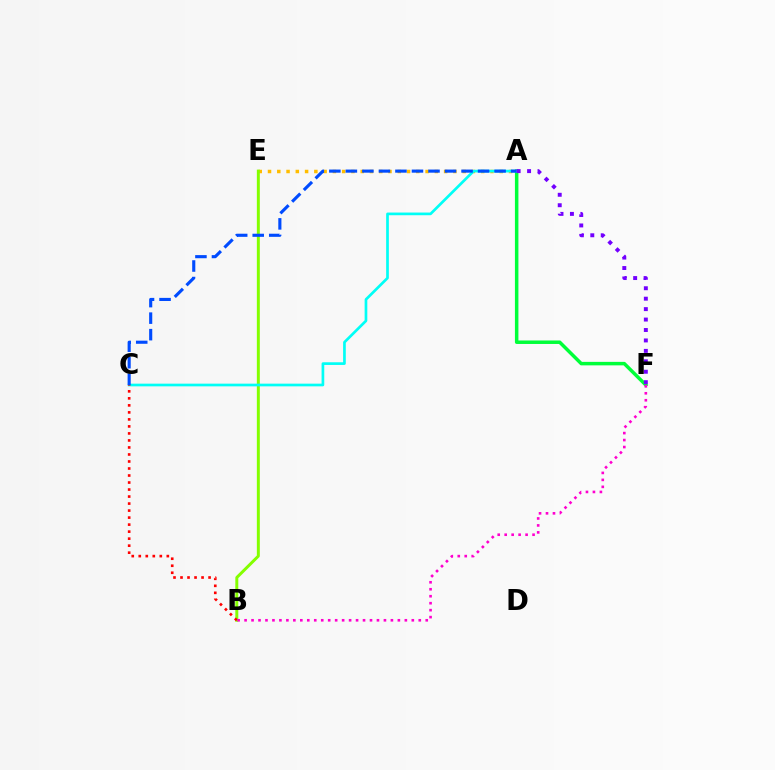{('A', 'E'): [{'color': '#ffbd00', 'line_style': 'dotted', 'thickness': 2.52}], ('B', 'E'): [{'color': '#84ff00', 'line_style': 'solid', 'thickness': 2.14}], ('A', 'F'): [{'color': '#00ff39', 'line_style': 'solid', 'thickness': 2.51}, {'color': '#7200ff', 'line_style': 'dotted', 'thickness': 2.84}], ('A', 'C'): [{'color': '#00fff6', 'line_style': 'solid', 'thickness': 1.93}, {'color': '#004bff', 'line_style': 'dashed', 'thickness': 2.24}], ('B', 'C'): [{'color': '#ff0000', 'line_style': 'dotted', 'thickness': 1.91}], ('B', 'F'): [{'color': '#ff00cf', 'line_style': 'dotted', 'thickness': 1.89}]}